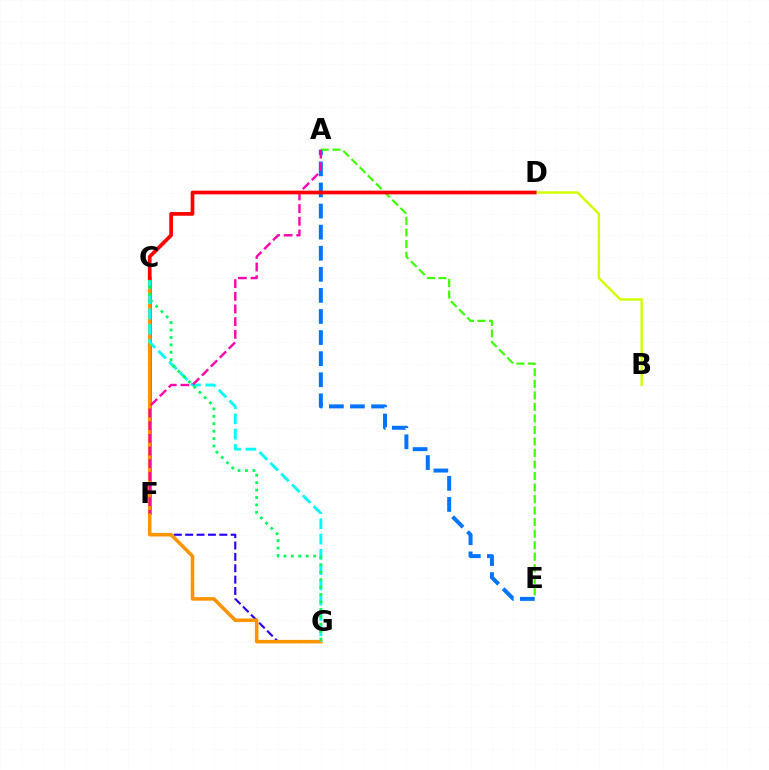{('A', 'E'): [{'color': '#0074ff', 'line_style': 'dashed', 'thickness': 2.86}, {'color': '#3dff00', 'line_style': 'dashed', 'thickness': 1.57}], ('C', 'F'): [{'color': '#b900ff', 'line_style': 'solid', 'thickness': 1.9}], ('F', 'G'): [{'color': '#2500ff', 'line_style': 'dashed', 'thickness': 1.55}], ('C', 'G'): [{'color': '#ff9400', 'line_style': 'solid', 'thickness': 2.56}, {'color': '#00fff6', 'line_style': 'dashed', 'thickness': 2.08}, {'color': '#00ff5c', 'line_style': 'dotted', 'thickness': 2.02}], ('B', 'D'): [{'color': '#d1ff00', 'line_style': 'solid', 'thickness': 1.74}], ('A', 'F'): [{'color': '#ff00ac', 'line_style': 'dashed', 'thickness': 1.72}], ('C', 'D'): [{'color': '#ff0000', 'line_style': 'solid', 'thickness': 2.67}]}